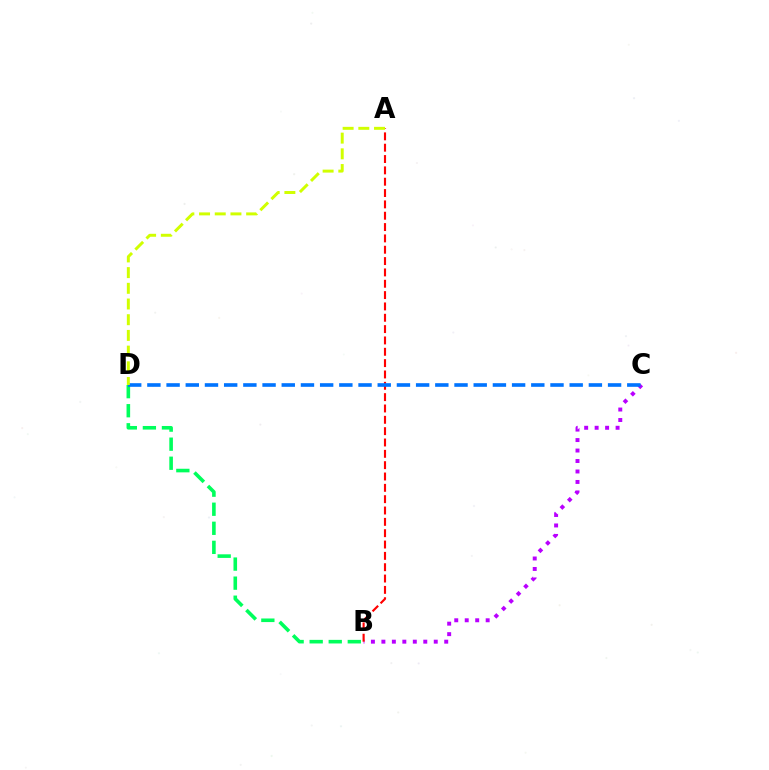{('B', 'D'): [{'color': '#00ff5c', 'line_style': 'dashed', 'thickness': 2.59}], ('B', 'C'): [{'color': '#b900ff', 'line_style': 'dotted', 'thickness': 2.85}], ('A', 'B'): [{'color': '#ff0000', 'line_style': 'dashed', 'thickness': 1.54}], ('C', 'D'): [{'color': '#0074ff', 'line_style': 'dashed', 'thickness': 2.61}], ('A', 'D'): [{'color': '#d1ff00', 'line_style': 'dashed', 'thickness': 2.13}]}